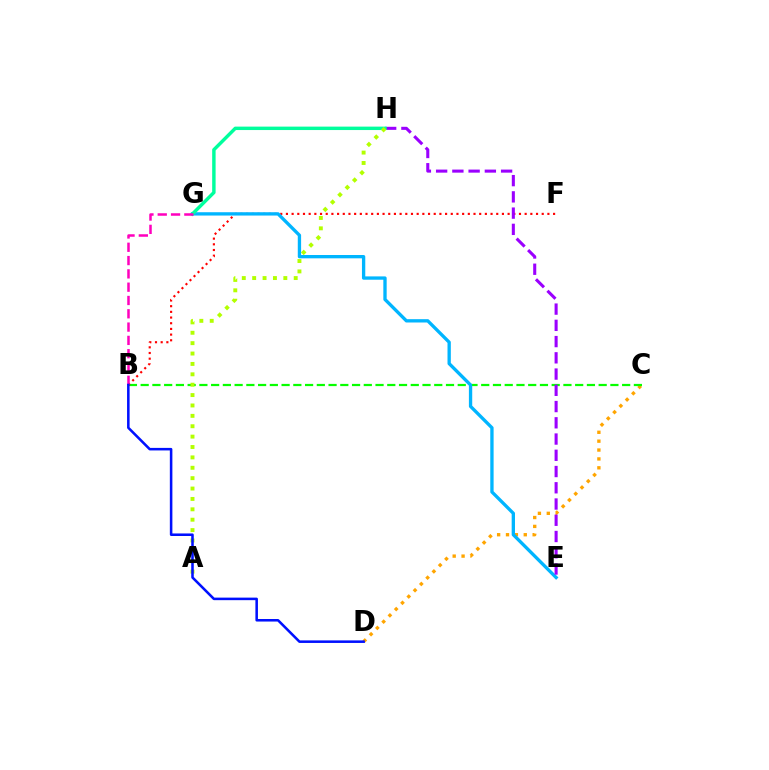{('C', 'D'): [{'color': '#ffa500', 'line_style': 'dotted', 'thickness': 2.41}], ('B', 'C'): [{'color': '#08ff00', 'line_style': 'dashed', 'thickness': 1.6}], ('B', 'F'): [{'color': '#ff0000', 'line_style': 'dotted', 'thickness': 1.54}], ('E', 'G'): [{'color': '#00b5ff', 'line_style': 'solid', 'thickness': 2.39}], ('E', 'H'): [{'color': '#9b00ff', 'line_style': 'dashed', 'thickness': 2.21}], ('G', 'H'): [{'color': '#00ff9d', 'line_style': 'solid', 'thickness': 2.47}], ('B', 'G'): [{'color': '#ff00bd', 'line_style': 'dashed', 'thickness': 1.81}], ('A', 'H'): [{'color': '#b3ff00', 'line_style': 'dotted', 'thickness': 2.82}], ('B', 'D'): [{'color': '#0010ff', 'line_style': 'solid', 'thickness': 1.83}]}